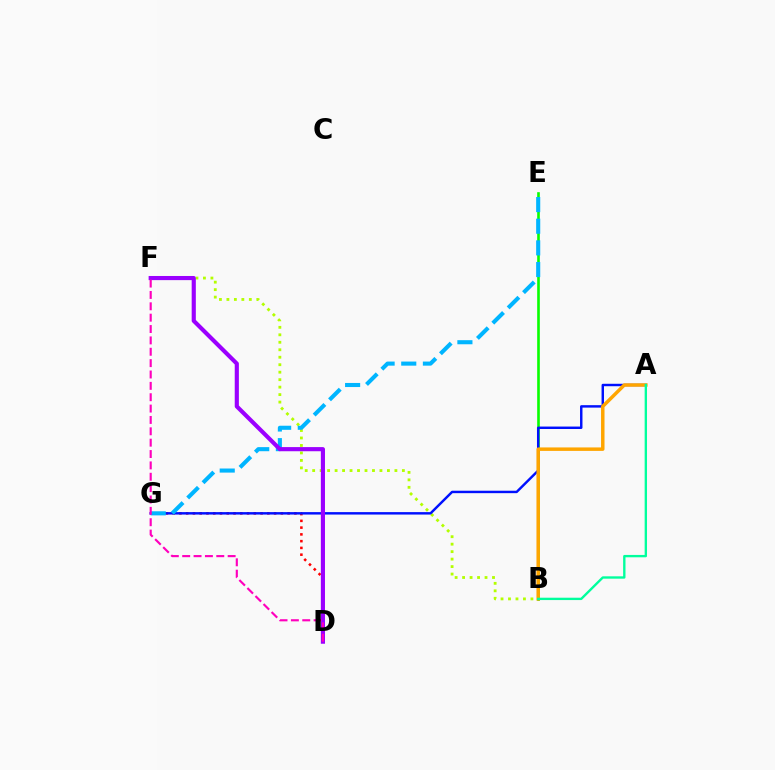{('B', 'F'): [{'color': '#b3ff00', 'line_style': 'dotted', 'thickness': 2.03}], ('B', 'E'): [{'color': '#08ff00', 'line_style': 'solid', 'thickness': 1.89}], ('D', 'G'): [{'color': '#ff0000', 'line_style': 'dotted', 'thickness': 1.84}], ('A', 'G'): [{'color': '#0010ff', 'line_style': 'solid', 'thickness': 1.76}], ('E', 'G'): [{'color': '#00b5ff', 'line_style': 'dashed', 'thickness': 2.94}], ('A', 'B'): [{'color': '#ffa500', 'line_style': 'solid', 'thickness': 2.5}, {'color': '#00ff9d', 'line_style': 'solid', 'thickness': 1.7}], ('D', 'F'): [{'color': '#9b00ff', 'line_style': 'solid', 'thickness': 2.98}, {'color': '#ff00bd', 'line_style': 'dashed', 'thickness': 1.54}]}